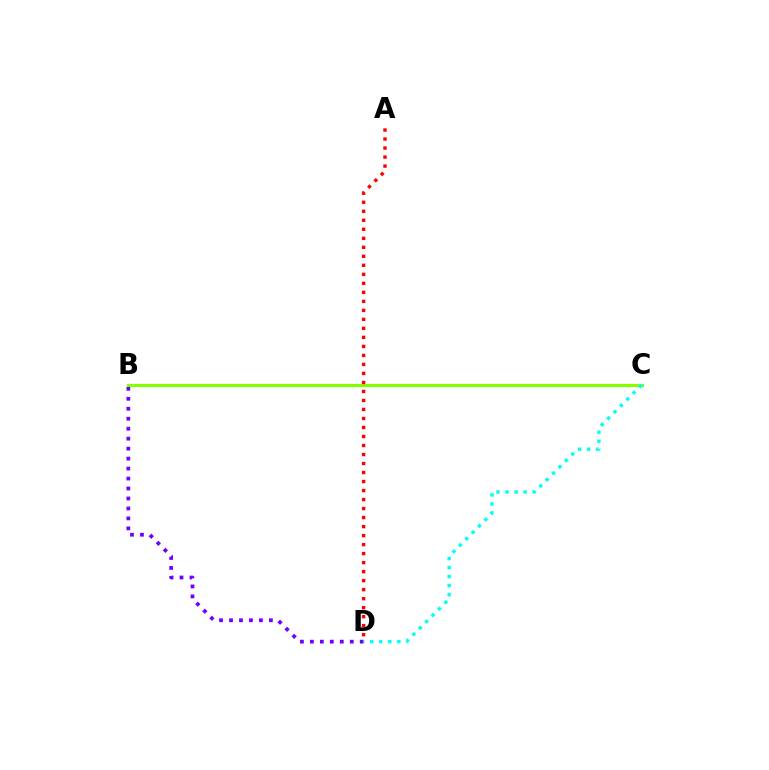{('B', 'C'): [{'color': '#84ff00', 'line_style': 'solid', 'thickness': 2.29}], ('B', 'D'): [{'color': '#7200ff', 'line_style': 'dotted', 'thickness': 2.71}], ('C', 'D'): [{'color': '#00fff6', 'line_style': 'dotted', 'thickness': 2.45}], ('A', 'D'): [{'color': '#ff0000', 'line_style': 'dotted', 'thickness': 2.45}]}